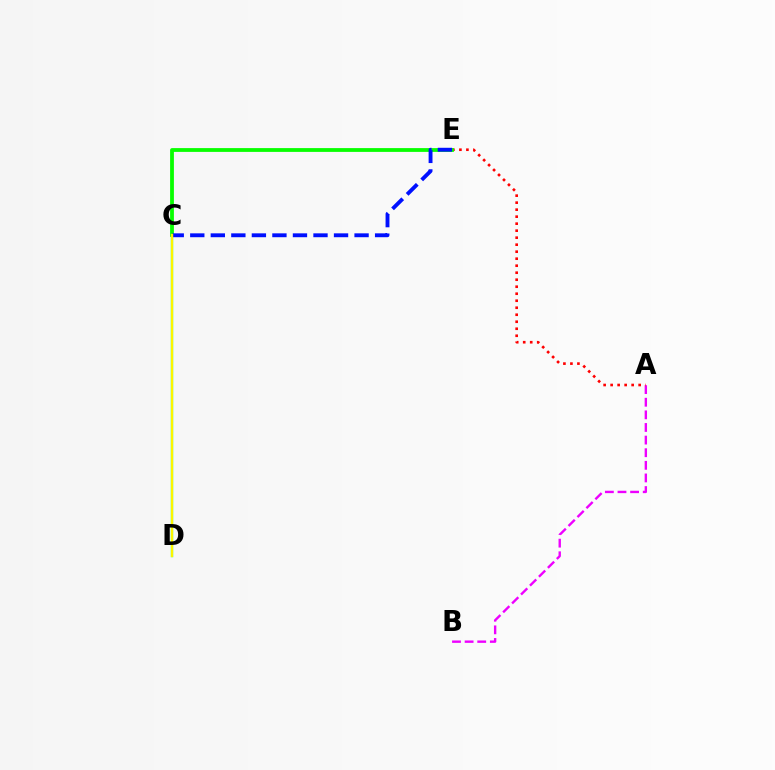{('C', 'D'): [{'color': '#00fff6', 'line_style': 'solid', 'thickness': 1.68}, {'color': '#fcf500', 'line_style': 'solid', 'thickness': 1.72}], ('A', 'B'): [{'color': '#ee00ff', 'line_style': 'dashed', 'thickness': 1.71}], ('A', 'E'): [{'color': '#ff0000', 'line_style': 'dotted', 'thickness': 1.9}], ('C', 'E'): [{'color': '#08ff00', 'line_style': 'solid', 'thickness': 2.74}, {'color': '#0010ff', 'line_style': 'dashed', 'thickness': 2.79}]}